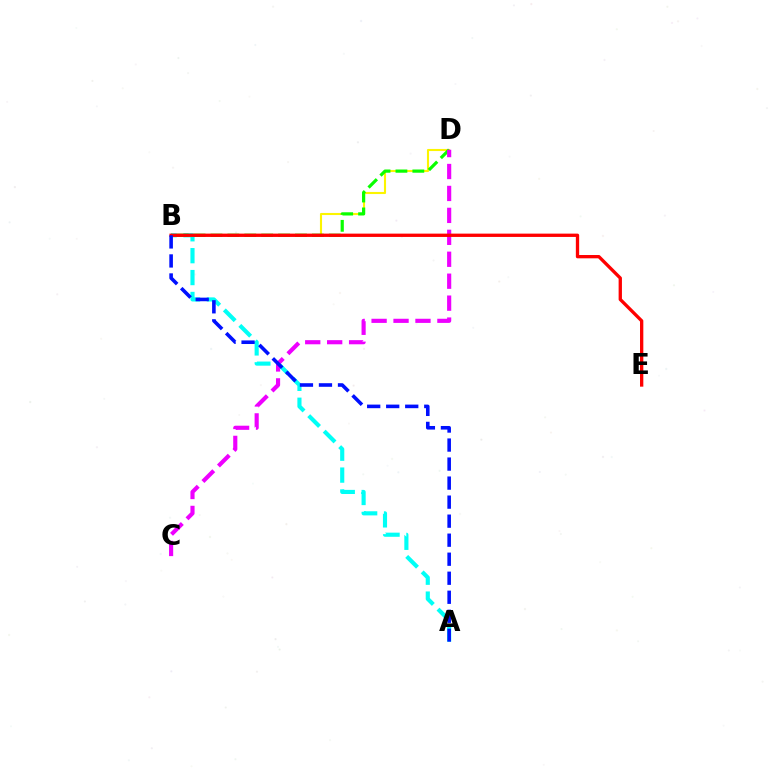{('A', 'B'): [{'color': '#00fff6', 'line_style': 'dashed', 'thickness': 2.97}, {'color': '#0010ff', 'line_style': 'dashed', 'thickness': 2.58}], ('B', 'D'): [{'color': '#fcf500', 'line_style': 'solid', 'thickness': 1.51}, {'color': '#08ff00', 'line_style': 'dashed', 'thickness': 2.3}], ('C', 'D'): [{'color': '#ee00ff', 'line_style': 'dashed', 'thickness': 2.98}], ('B', 'E'): [{'color': '#ff0000', 'line_style': 'solid', 'thickness': 2.38}]}